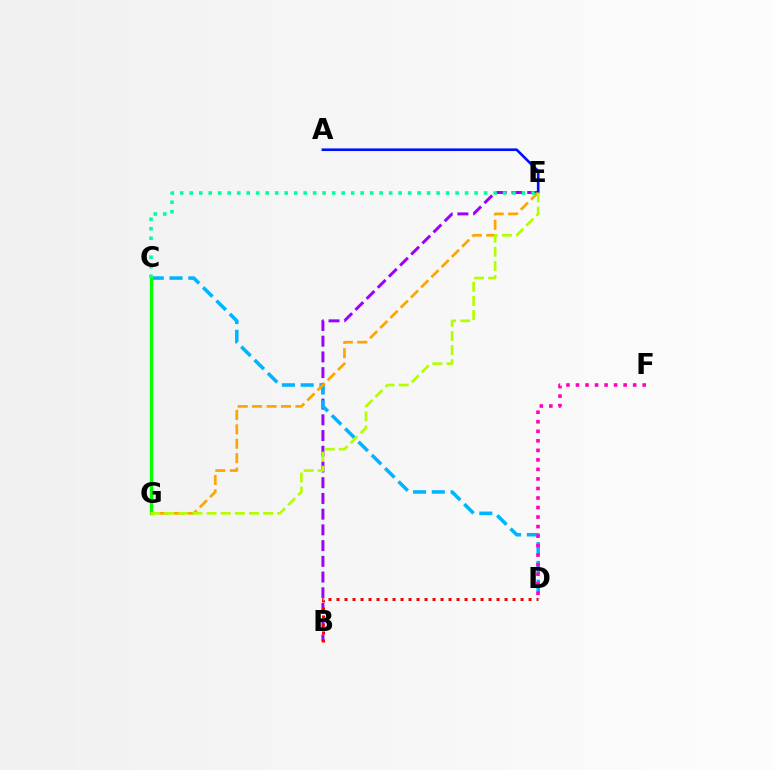{('B', 'E'): [{'color': '#9b00ff', 'line_style': 'dashed', 'thickness': 2.14}], ('C', 'D'): [{'color': '#00b5ff', 'line_style': 'dashed', 'thickness': 2.55}], ('C', 'G'): [{'color': '#08ff00', 'line_style': 'solid', 'thickness': 2.38}], ('E', 'G'): [{'color': '#ffa500', 'line_style': 'dashed', 'thickness': 1.96}, {'color': '#b3ff00', 'line_style': 'dashed', 'thickness': 1.92}], ('D', 'F'): [{'color': '#ff00bd', 'line_style': 'dotted', 'thickness': 2.59}], ('A', 'E'): [{'color': '#0010ff', 'line_style': 'solid', 'thickness': 1.89}], ('B', 'D'): [{'color': '#ff0000', 'line_style': 'dotted', 'thickness': 2.17}], ('C', 'E'): [{'color': '#00ff9d', 'line_style': 'dotted', 'thickness': 2.58}]}